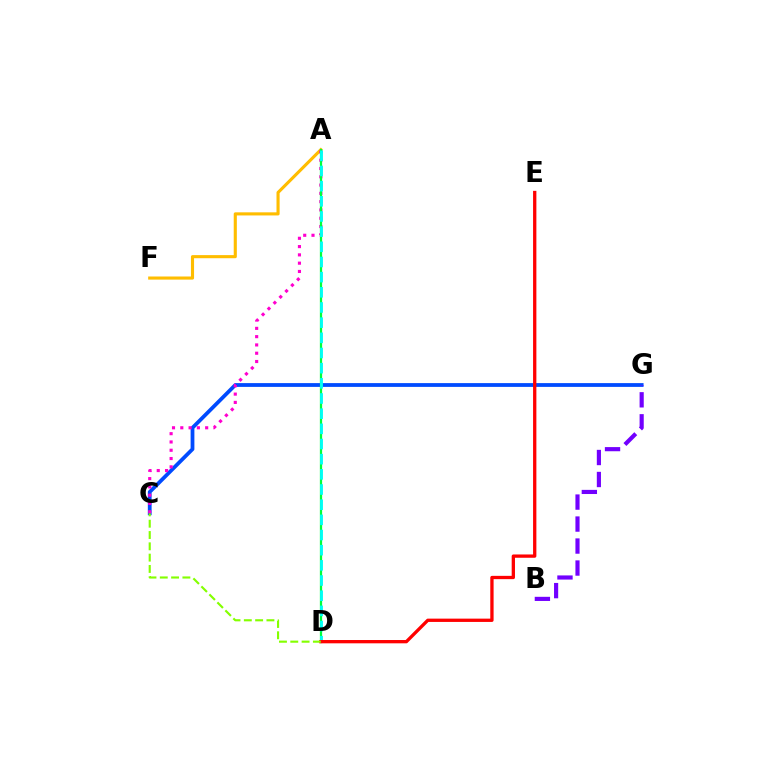{('C', 'G'): [{'color': '#004bff', 'line_style': 'solid', 'thickness': 2.72}], ('A', 'F'): [{'color': '#ffbd00', 'line_style': 'solid', 'thickness': 2.24}], ('A', 'C'): [{'color': '#ff00cf', 'line_style': 'dotted', 'thickness': 2.25}], ('A', 'D'): [{'color': '#00ff39', 'line_style': 'solid', 'thickness': 1.62}, {'color': '#00fff6', 'line_style': 'dashed', 'thickness': 2.06}], ('D', 'E'): [{'color': '#ff0000', 'line_style': 'solid', 'thickness': 2.38}], ('C', 'D'): [{'color': '#84ff00', 'line_style': 'dashed', 'thickness': 1.54}], ('B', 'G'): [{'color': '#7200ff', 'line_style': 'dashed', 'thickness': 2.99}]}